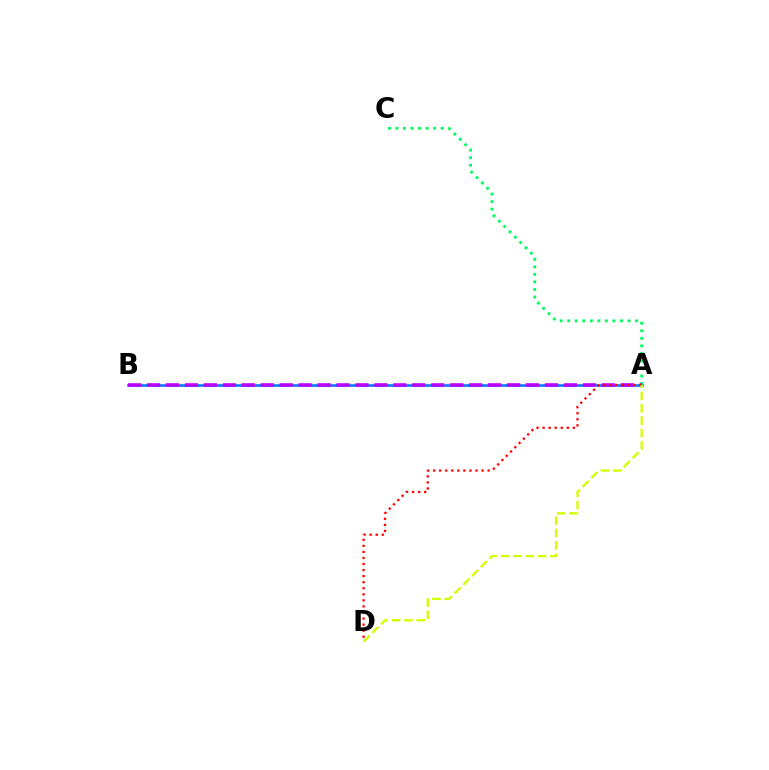{('A', 'B'): [{'color': '#0074ff', 'line_style': 'solid', 'thickness': 1.83}, {'color': '#b900ff', 'line_style': 'dashed', 'thickness': 2.57}], ('A', 'C'): [{'color': '#00ff5c', 'line_style': 'dotted', 'thickness': 2.05}], ('A', 'D'): [{'color': '#ff0000', 'line_style': 'dotted', 'thickness': 1.65}, {'color': '#d1ff00', 'line_style': 'dashed', 'thickness': 1.68}]}